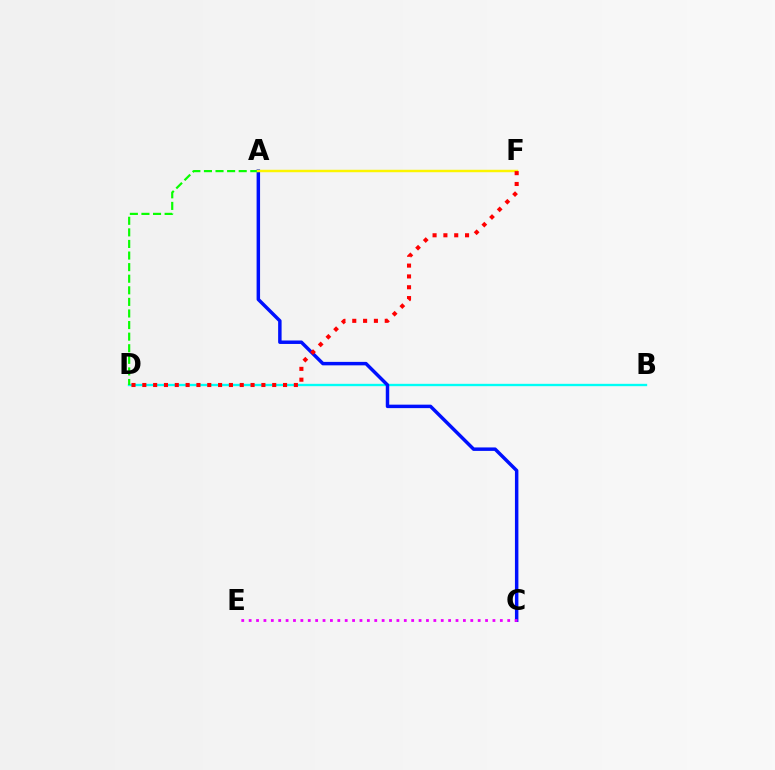{('B', 'D'): [{'color': '#00fff6', 'line_style': 'solid', 'thickness': 1.69}], ('A', 'C'): [{'color': '#0010ff', 'line_style': 'solid', 'thickness': 2.49}], ('A', 'D'): [{'color': '#08ff00', 'line_style': 'dashed', 'thickness': 1.57}], ('A', 'F'): [{'color': '#fcf500', 'line_style': 'solid', 'thickness': 1.77}], ('C', 'E'): [{'color': '#ee00ff', 'line_style': 'dotted', 'thickness': 2.01}], ('D', 'F'): [{'color': '#ff0000', 'line_style': 'dotted', 'thickness': 2.94}]}